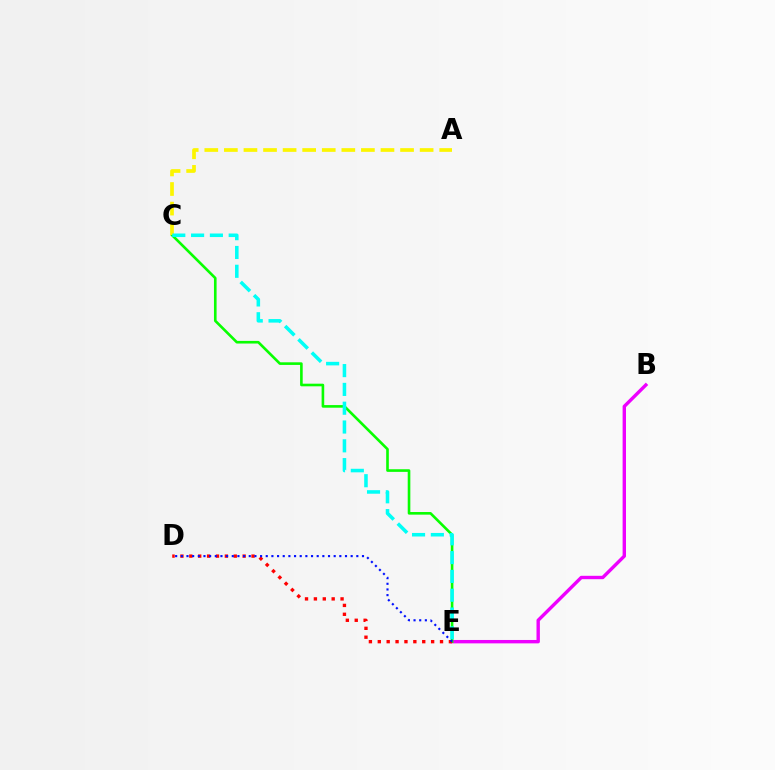{('B', 'E'): [{'color': '#ee00ff', 'line_style': 'solid', 'thickness': 2.44}], ('C', 'E'): [{'color': '#08ff00', 'line_style': 'solid', 'thickness': 1.89}, {'color': '#00fff6', 'line_style': 'dashed', 'thickness': 2.55}], ('A', 'C'): [{'color': '#fcf500', 'line_style': 'dashed', 'thickness': 2.66}], ('D', 'E'): [{'color': '#ff0000', 'line_style': 'dotted', 'thickness': 2.42}, {'color': '#0010ff', 'line_style': 'dotted', 'thickness': 1.54}]}